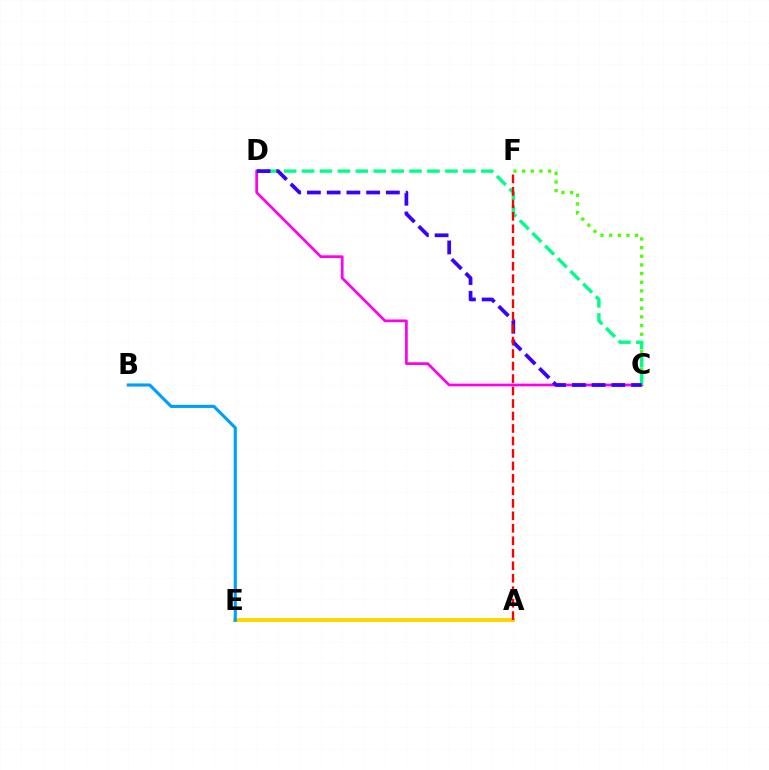{('A', 'E'): [{'color': '#ffd500', 'line_style': 'solid', 'thickness': 2.84}], ('C', 'F'): [{'color': '#4fff00', 'line_style': 'dotted', 'thickness': 2.35}], ('B', 'E'): [{'color': '#009eff', 'line_style': 'solid', 'thickness': 2.25}], ('C', 'D'): [{'color': '#ff00ed', 'line_style': 'solid', 'thickness': 1.96}, {'color': '#00ff86', 'line_style': 'dashed', 'thickness': 2.44}, {'color': '#3700ff', 'line_style': 'dashed', 'thickness': 2.68}], ('A', 'F'): [{'color': '#ff0000', 'line_style': 'dashed', 'thickness': 1.7}]}